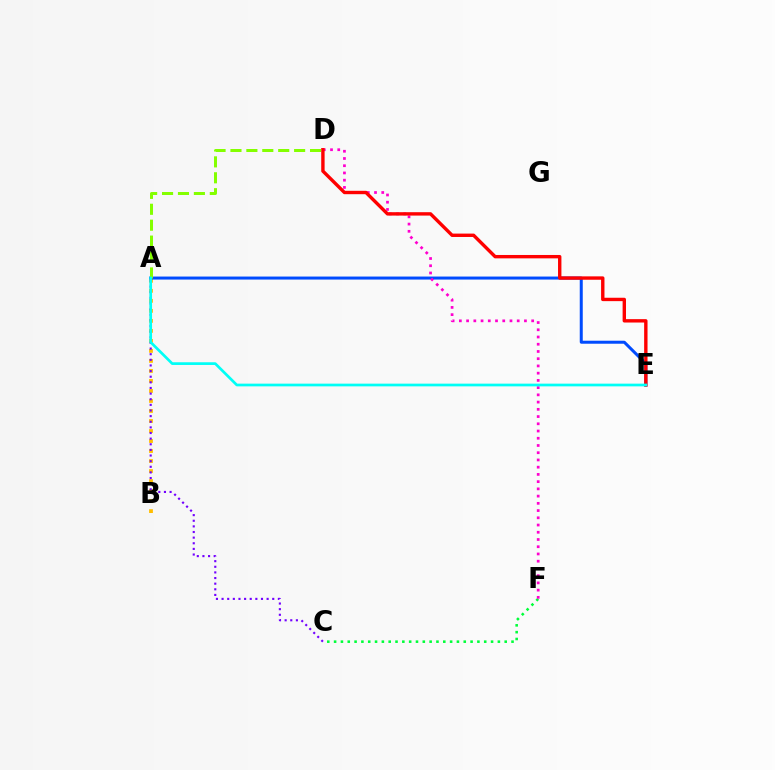{('A', 'B'): [{'color': '#ffbd00', 'line_style': 'dotted', 'thickness': 2.72}], ('A', 'E'): [{'color': '#004bff', 'line_style': 'solid', 'thickness': 2.17}, {'color': '#00fff6', 'line_style': 'solid', 'thickness': 1.95}], ('A', 'D'): [{'color': '#84ff00', 'line_style': 'dashed', 'thickness': 2.16}], ('C', 'F'): [{'color': '#00ff39', 'line_style': 'dotted', 'thickness': 1.85}], ('A', 'C'): [{'color': '#7200ff', 'line_style': 'dotted', 'thickness': 1.53}], ('D', 'F'): [{'color': '#ff00cf', 'line_style': 'dotted', 'thickness': 1.96}], ('D', 'E'): [{'color': '#ff0000', 'line_style': 'solid', 'thickness': 2.44}]}